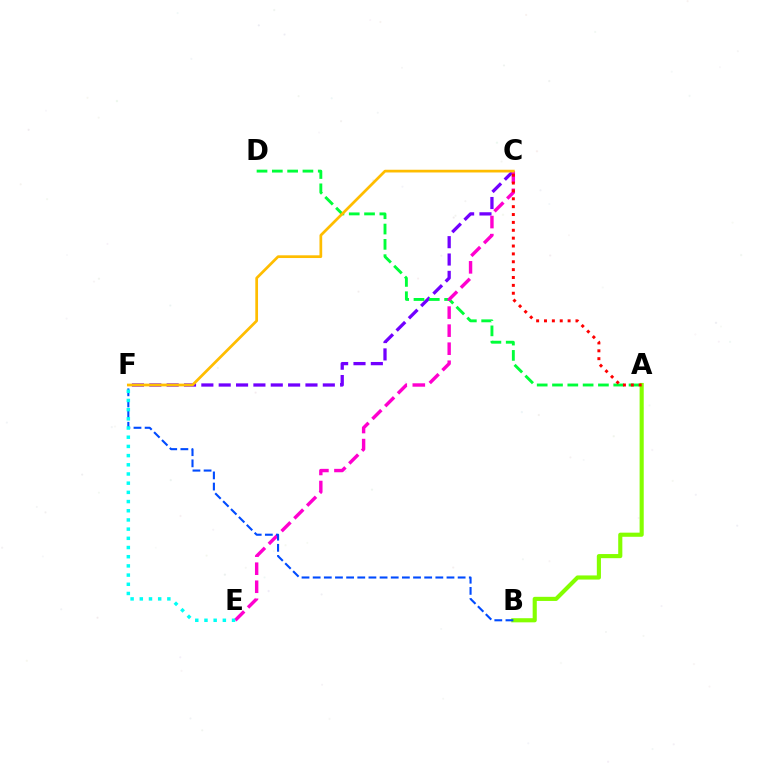{('C', 'F'): [{'color': '#7200ff', 'line_style': 'dashed', 'thickness': 2.36}, {'color': '#ffbd00', 'line_style': 'solid', 'thickness': 1.96}], ('A', 'D'): [{'color': '#00ff39', 'line_style': 'dashed', 'thickness': 2.08}], ('C', 'E'): [{'color': '#ff00cf', 'line_style': 'dashed', 'thickness': 2.45}], ('A', 'B'): [{'color': '#84ff00', 'line_style': 'solid', 'thickness': 2.97}], ('A', 'C'): [{'color': '#ff0000', 'line_style': 'dotted', 'thickness': 2.14}], ('B', 'F'): [{'color': '#004bff', 'line_style': 'dashed', 'thickness': 1.51}], ('E', 'F'): [{'color': '#00fff6', 'line_style': 'dotted', 'thickness': 2.5}]}